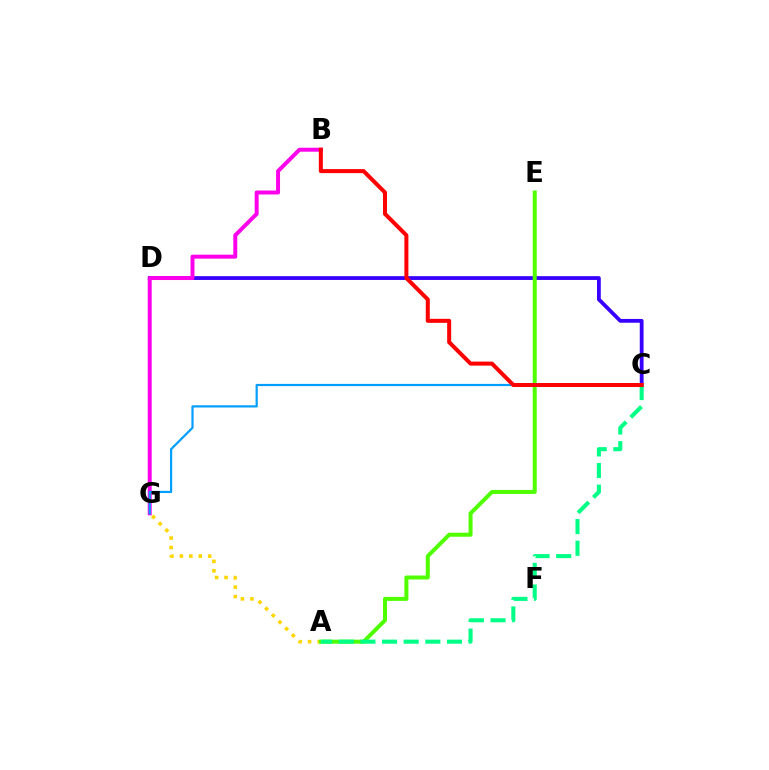{('C', 'D'): [{'color': '#3700ff', 'line_style': 'solid', 'thickness': 2.73}], ('A', 'G'): [{'color': '#ffd500', 'line_style': 'dotted', 'thickness': 2.56}], ('A', 'E'): [{'color': '#4fff00', 'line_style': 'solid', 'thickness': 2.89}], ('A', 'C'): [{'color': '#00ff86', 'line_style': 'dashed', 'thickness': 2.94}], ('B', 'G'): [{'color': '#ff00ed', 'line_style': 'solid', 'thickness': 2.85}], ('C', 'G'): [{'color': '#009eff', 'line_style': 'solid', 'thickness': 1.58}], ('B', 'C'): [{'color': '#ff0000', 'line_style': 'solid', 'thickness': 2.89}]}